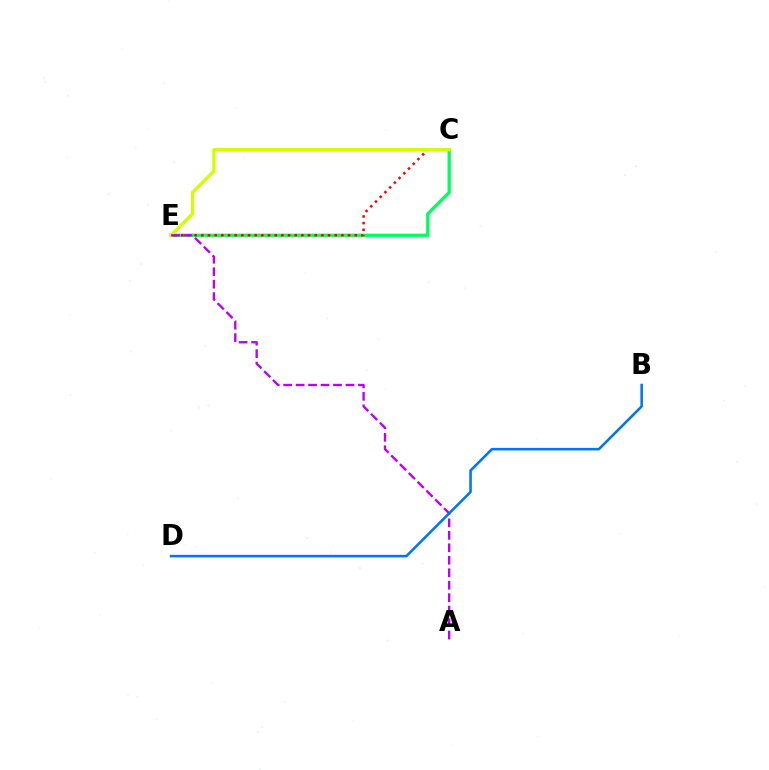{('C', 'E'): [{'color': '#00ff5c', 'line_style': 'solid', 'thickness': 2.35}, {'color': '#ff0000', 'line_style': 'dotted', 'thickness': 1.81}, {'color': '#d1ff00', 'line_style': 'solid', 'thickness': 2.4}], ('A', 'E'): [{'color': '#b900ff', 'line_style': 'dashed', 'thickness': 1.69}], ('B', 'D'): [{'color': '#0074ff', 'line_style': 'solid', 'thickness': 1.84}]}